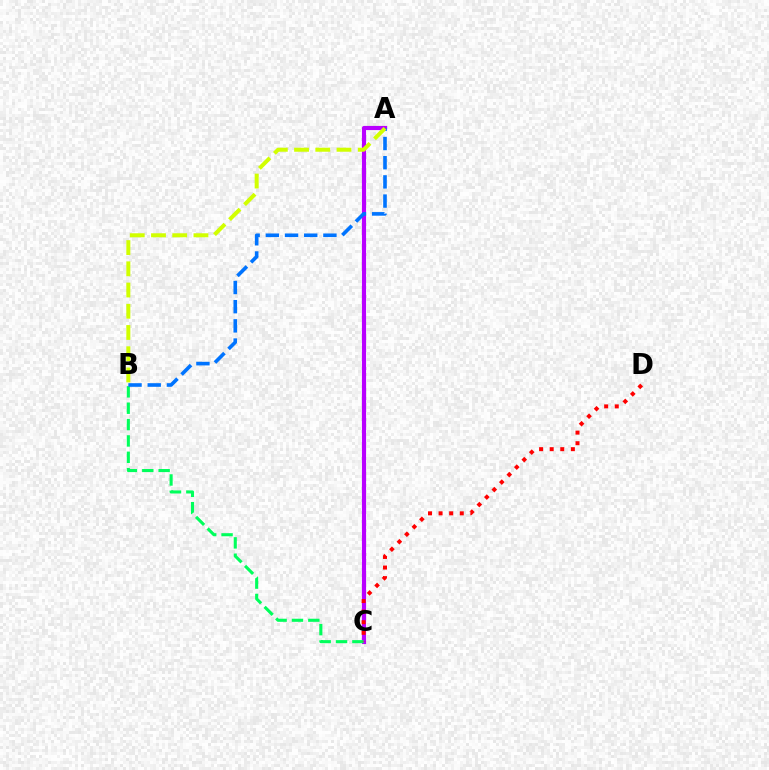{('A', 'C'): [{'color': '#b900ff', 'line_style': 'solid', 'thickness': 2.99}], ('B', 'C'): [{'color': '#00ff5c', 'line_style': 'dashed', 'thickness': 2.22}], ('C', 'D'): [{'color': '#ff0000', 'line_style': 'dotted', 'thickness': 2.88}], ('A', 'B'): [{'color': '#0074ff', 'line_style': 'dashed', 'thickness': 2.61}, {'color': '#d1ff00', 'line_style': 'dashed', 'thickness': 2.88}]}